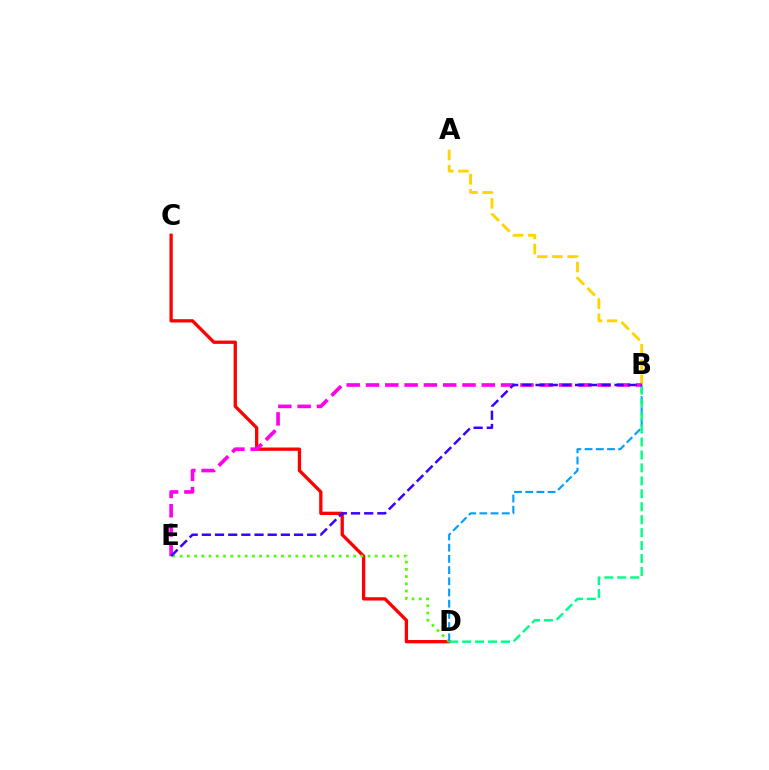{('A', 'B'): [{'color': '#ffd500', 'line_style': 'dashed', 'thickness': 2.06}], ('C', 'D'): [{'color': '#ff0000', 'line_style': 'solid', 'thickness': 2.38}], ('D', 'E'): [{'color': '#4fff00', 'line_style': 'dotted', 'thickness': 1.96}], ('B', 'D'): [{'color': '#009eff', 'line_style': 'dashed', 'thickness': 1.52}, {'color': '#00ff86', 'line_style': 'dashed', 'thickness': 1.76}], ('B', 'E'): [{'color': '#ff00ed', 'line_style': 'dashed', 'thickness': 2.62}, {'color': '#3700ff', 'line_style': 'dashed', 'thickness': 1.79}]}